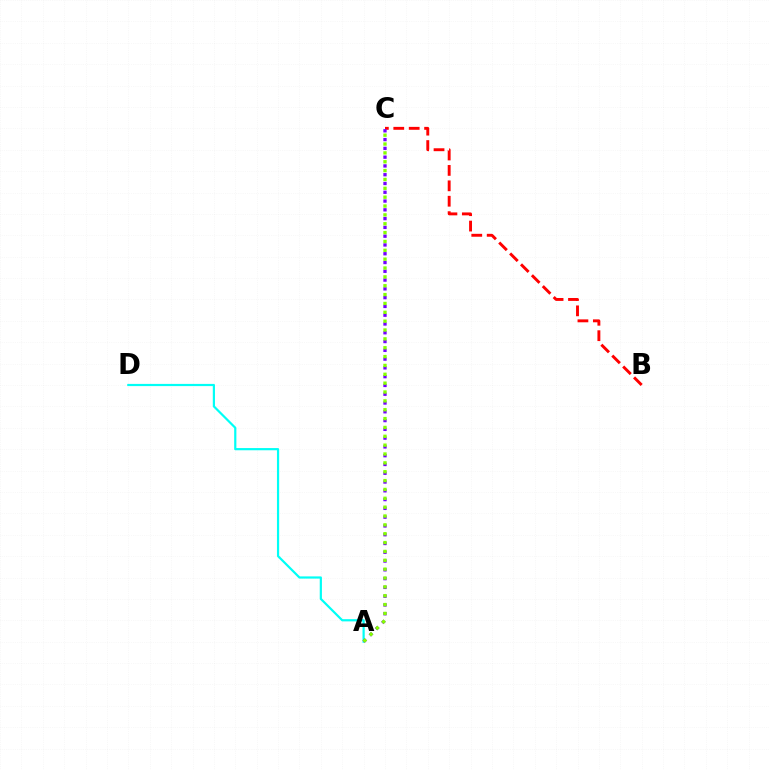{('A', 'D'): [{'color': '#00fff6', 'line_style': 'solid', 'thickness': 1.58}], ('B', 'C'): [{'color': '#ff0000', 'line_style': 'dashed', 'thickness': 2.09}], ('A', 'C'): [{'color': '#7200ff', 'line_style': 'dotted', 'thickness': 2.39}, {'color': '#84ff00', 'line_style': 'dotted', 'thickness': 2.41}]}